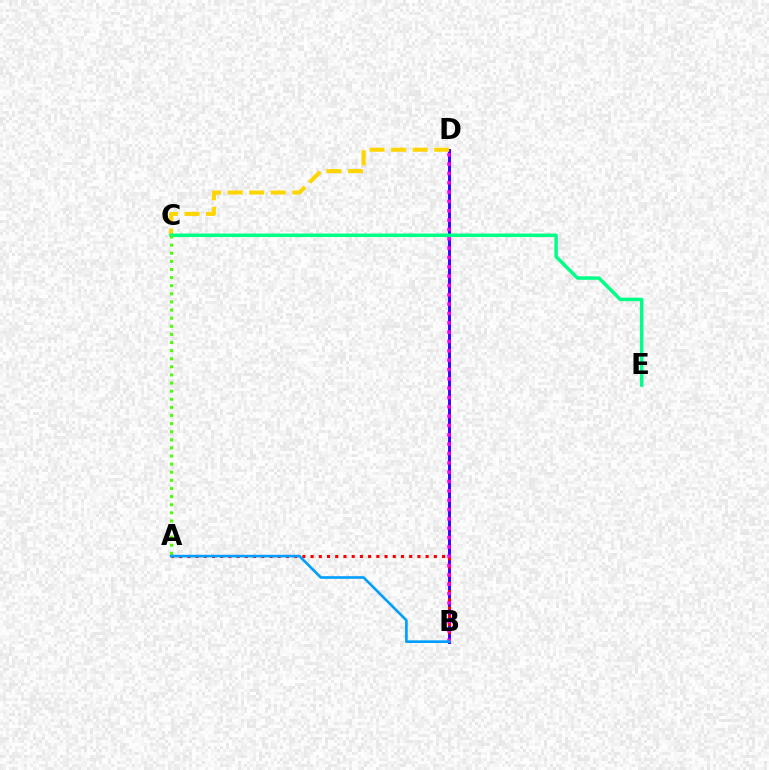{('B', 'D'): [{'color': '#3700ff', 'line_style': 'solid', 'thickness': 2.1}, {'color': '#ff00ed', 'line_style': 'dotted', 'thickness': 2.54}], ('C', 'D'): [{'color': '#ffd500', 'line_style': 'dashed', 'thickness': 2.92}], ('A', 'B'): [{'color': '#ff0000', 'line_style': 'dotted', 'thickness': 2.23}, {'color': '#009eff', 'line_style': 'solid', 'thickness': 1.9}], ('C', 'E'): [{'color': '#00ff86', 'line_style': 'solid', 'thickness': 2.51}], ('A', 'C'): [{'color': '#4fff00', 'line_style': 'dotted', 'thickness': 2.2}]}